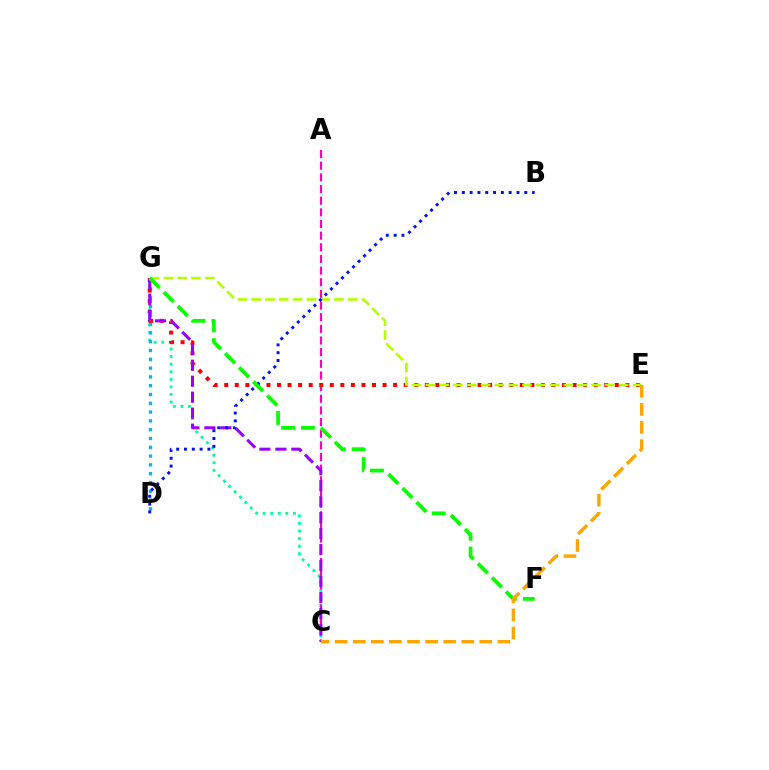{('C', 'G'): [{'color': '#00ff9d', 'line_style': 'dotted', 'thickness': 2.06}, {'color': '#9b00ff', 'line_style': 'dashed', 'thickness': 2.17}], ('D', 'G'): [{'color': '#00b5ff', 'line_style': 'dotted', 'thickness': 2.39}], ('A', 'C'): [{'color': '#ff00bd', 'line_style': 'dashed', 'thickness': 1.58}], ('E', 'G'): [{'color': '#ff0000', 'line_style': 'dotted', 'thickness': 2.87}, {'color': '#b3ff00', 'line_style': 'dashed', 'thickness': 1.88}], ('B', 'D'): [{'color': '#0010ff', 'line_style': 'dotted', 'thickness': 2.12}], ('F', 'G'): [{'color': '#08ff00', 'line_style': 'dashed', 'thickness': 2.7}], ('C', 'E'): [{'color': '#ffa500', 'line_style': 'dashed', 'thickness': 2.46}]}